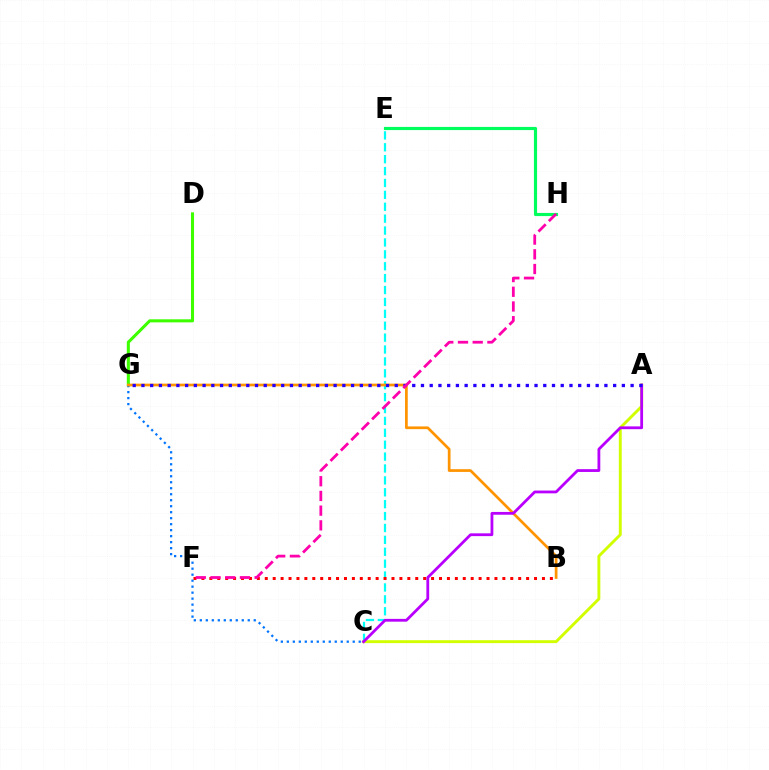{('D', 'G'): [{'color': '#3dff00', 'line_style': 'solid', 'thickness': 2.2}], ('E', 'H'): [{'color': '#00ff5c', 'line_style': 'solid', 'thickness': 2.27}], ('C', 'G'): [{'color': '#0074ff', 'line_style': 'dotted', 'thickness': 1.63}], ('A', 'C'): [{'color': '#d1ff00', 'line_style': 'solid', 'thickness': 2.1}, {'color': '#b900ff', 'line_style': 'solid', 'thickness': 2.01}], ('C', 'E'): [{'color': '#00fff6', 'line_style': 'dashed', 'thickness': 1.62}], ('B', 'G'): [{'color': '#ff9400', 'line_style': 'solid', 'thickness': 1.96}], ('A', 'G'): [{'color': '#2500ff', 'line_style': 'dotted', 'thickness': 2.37}], ('B', 'F'): [{'color': '#ff0000', 'line_style': 'dotted', 'thickness': 2.15}], ('F', 'H'): [{'color': '#ff00ac', 'line_style': 'dashed', 'thickness': 2.0}]}